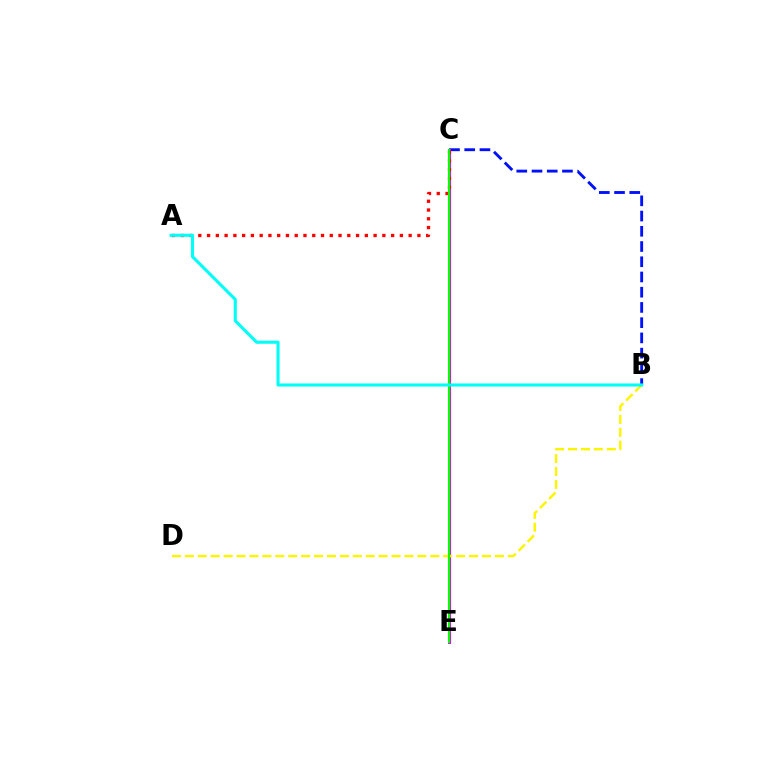{('B', 'C'): [{'color': '#0010ff', 'line_style': 'dashed', 'thickness': 2.07}], ('C', 'E'): [{'color': '#ee00ff', 'line_style': 'solid', 'thickness': 2.17}, {'color': '#08ff00', 'line_style': 'solid', 'thickness': 1.52}], ('A', 'C'): [{'color': '#ff0000', 'line_style': 'dotted', 'thickness': 2.38}], ('B', 'D'): [{'color': '#fcf500', 'line_style': 'dashed', 'thickness': 1.75}], ('A', 'B'): [{'color': '#00fff6', 'line_style': 'solid', 'thickness': 2.22}]}